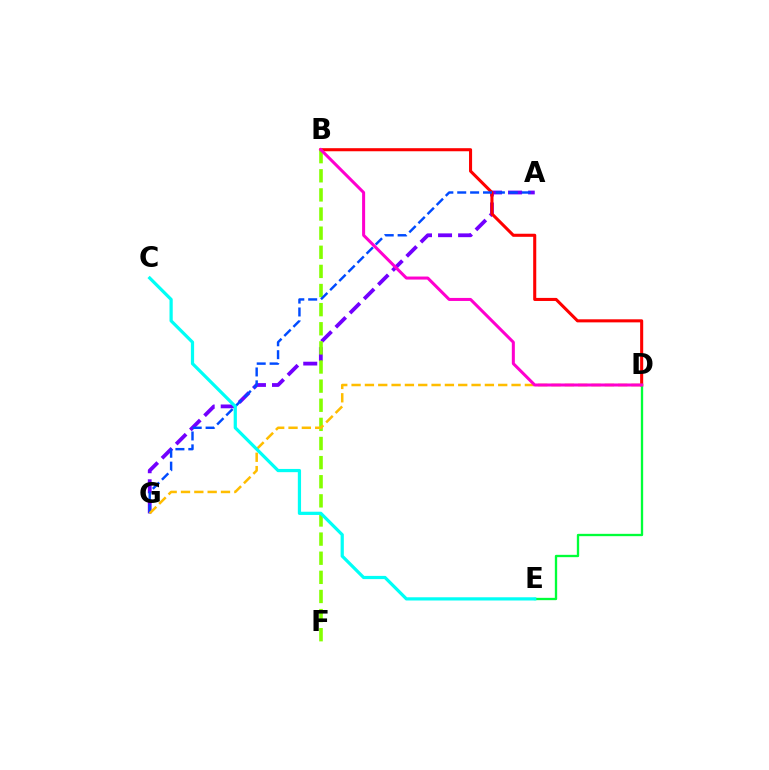{('A', 'G'): [{'color': '#7200ff', 'line_style': 'dashed', 'thickness': 2.72}, {'color': '#004bff', 'line_style': 'dashed', 'thickness': 1.75}], ('B', 'D'): [{'color': '#ff0000', 'line_style': 'solid', 'thickness': 2.21}, {'color': '#ff00cf', 'line_style': 'solid', 'thickness': 2.18}], ('D', 'E'): [{'color': '#00ff39', 'line_style': 'solid', 'thickness': 1.68}], ('B', 'F'): [{'color': '#84ff00', 'line_style': 'dashed', 'thickness': 2.6}], ('D', 'G'): [{'color': '#ffbd00', 'line_style': 'dashed', 'thickness': 1.81}], ('C', 'E'): [{'color': '#00fff6', 'line_style': 'solid', 'thickness': 2.32}]}